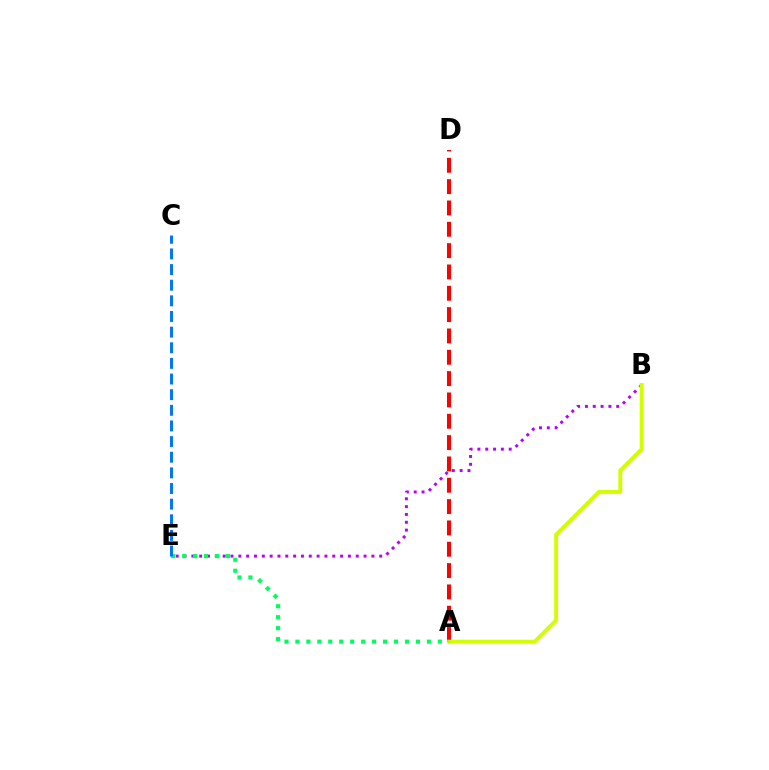{('B', 'E'): [{'color': '#b900ff', 'line_style': 'dotted', 'thickness': 2.13}], ('A', 'D'): [{'color': '#ff0000', 'line_style': 'dashed', 'thickness': 2.9}], ('A', 'B'): [{'color': '#d1ff00', 'line_style': 'solid', 'thickness': 2.83}], ('A', 'E'): [{'color': '#00ff5c', 'line_style': 'dotted', 'thickness': 2.98}], ('C', 'E'): [{'color': '#0074ff', 'line_style': 'dashed', 'thickness': 2.12}]}